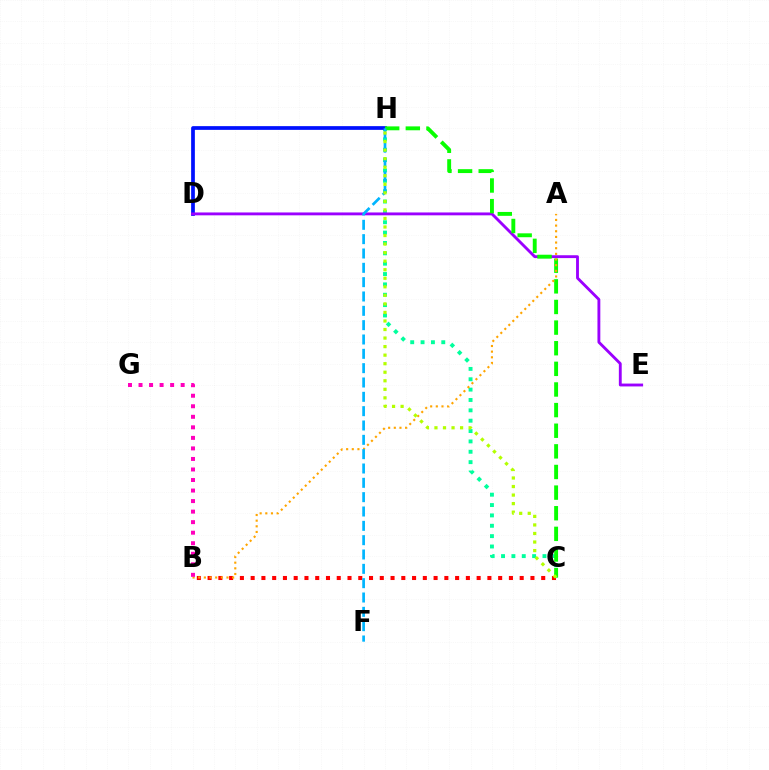{('C', 'H'): [{'color': '#00ff9d', 'line_style': 'dotted', 'thickness': 2.81}, {'color': '#08ff00', 'line_style': 'dashed', 'thickness': 2.8}, {'color': '#b3ff00', 'line_style': 'dotted', 'thickness': 2.32}], ('B', 'C'): [{'color': '#ff0000', 'line_style': 'dotted', 'thickness': 2.92}], ('D', 'H'): [{'color': '#0010ff', 'line_style': 'solid', 'thickness': 2.69}], ('D', 'E'): [{'color': '#9b00ff', 'line_style': 'solid', 'thickness': 2.06}], ('A', 'B'): [{'color': '#ffa500', 'line_style': 'dotted', 'thickness': 1.54}], ('F', 'H'): [{'color': '#00b5ff', 'line_style': 'dashed', 'thickness': 1.95}], ('B', 'G'): [{'color': '#ff00bd', 'line_style': 'dotted', 'thickness': 2.86}]}